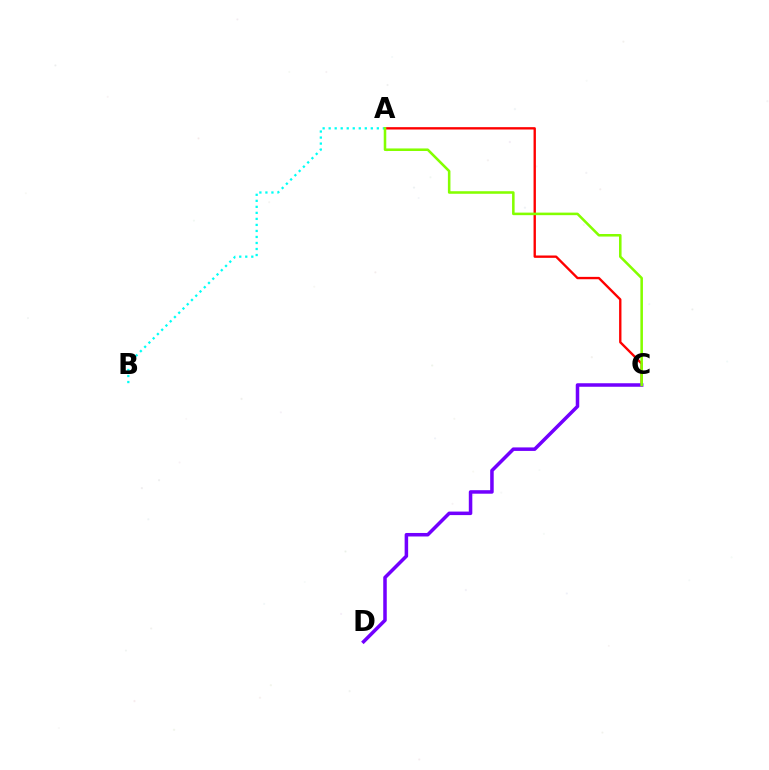{('A', 'C'): [{'color': '#ff0000', 'line_style': 'solid', 'thickness': 1.7}, {'color': '#84ff00', 'line_style': 'solid', 'thickness': 1.84}], ('A', 'B'): [{'color': '#00fff6', 'line_style': 'dotted', 'thickness': 1.64}], ('C', 'D'): [{'color': '#7200ff', 'line_style': 'solid', 'thickness': 2.53}]}